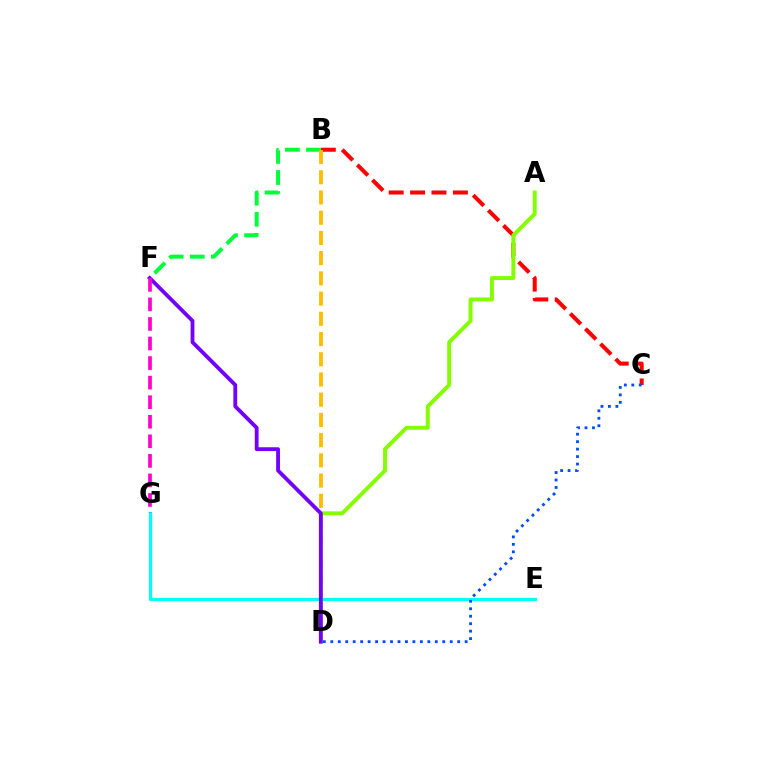{('B', 'C'): [{'color': '#ff0000', 'line_style': 'dashed', 'thickness': 2.91}], ('B', 'F'): [{'color': '#00ff39', 'line_style': 'dashed', 'thickness': 2.86}], ('E', 'G'): [{'color': '#00fff6', 'line_style': 'solid', 'thickness': 2.32}], ('A', 'D'): [{'color': '#84ff00', 'line_style': 'solid', 'thickness': 2.84}], ('B', 'D'): [{'color': '#ffbd00', 'line_style': 'dashed', 'thickness': 2.75}], ('C', 'D'): [{'color': '#004bff', 'line_style': 'dotted', 'thickness': 2.03}], ('D', 'F'): [{'color': '#7200ff', 'line_style': 'solid', 'thickness': 2.75}], ('F', 'G'): [{'color': '#ff00cf', 'line_style': 'dashed', 'thickness': 2.66}]}